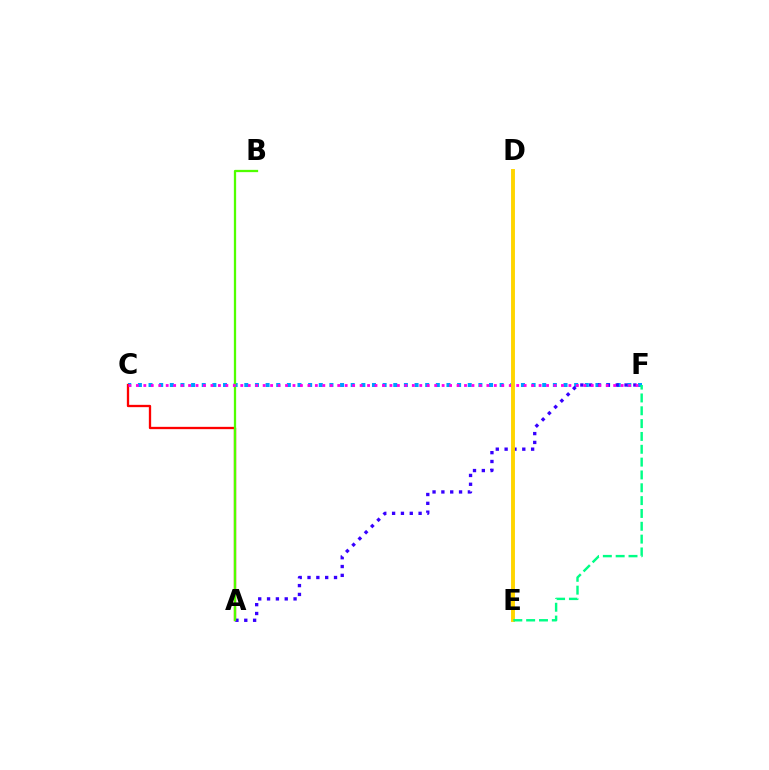{('C', 'F'): [{'color': '#009eff', 'line_style': 'dotted', 'thickness': 2.89}, {'color': '#ff00ed', 'line_style': 'dotted', 'thickness': 2.03}], ('A', 'C'): [{'color': '#ff0000', 'line_style': 'solid', 'thickness': 1.67}], ('A', 'F'): [{'color': '#3700ff', 'line_style': 'dotted', 'thickness': 2.4}], ('A', 'B'): [{'color': '#4fff00', 'line_style': 'solid', 'thickness': 1.64}], ('D', 'E'): [{'color': '#ffd500', 'line_style': 'solid', 'thickness': 2.81}], ('E', 'F'): [{'color': '#00ff86', 'line_style': 'dashed', 'thickness': 1.74}]}